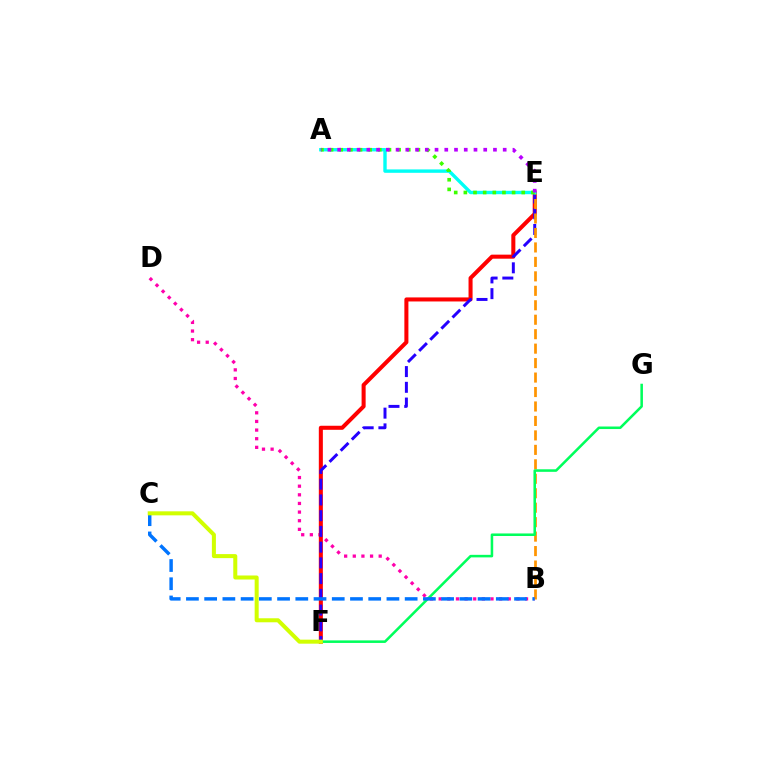{('B', 'D'): [{'color': '#ff00ac', 'line_style': 'dotted', 'thickness': 2.35}], ('E', 'F'): [{'color': '#ff0000', 'line_style': 'solid', 'thickness': 2.91}, {'color': '#2500ff', 'line_style': 'dashed', 'thickness': 2.14}], ('B', 'E'): [{'color': '#ff9400', 'line_style': 'dashed', 'thickness': 1.96}], ('F', 'G'): [{'color': '#00ff5c', 'line_style': 'solid', 'thickness': 1.83}], ('B', 'C'): [{'color': '#0074ff', 'line_style': 'dashed', 'thickness': 2.48}], ('A', 'E'): [{'color': '#00fff6', 'line_style': 'solid', 'thickness': 2.45}, {'color': '#3dff00', 'line_style': 'dotted', 'thickness': 2.62}, {'color': '#b900ff', 'line_style': 'dotted', 'thickness': 2.65}], ('C', 'F'): [{'color': '#d1ff00', 'line_style': 'solid', 'thickness': 2.89}]}